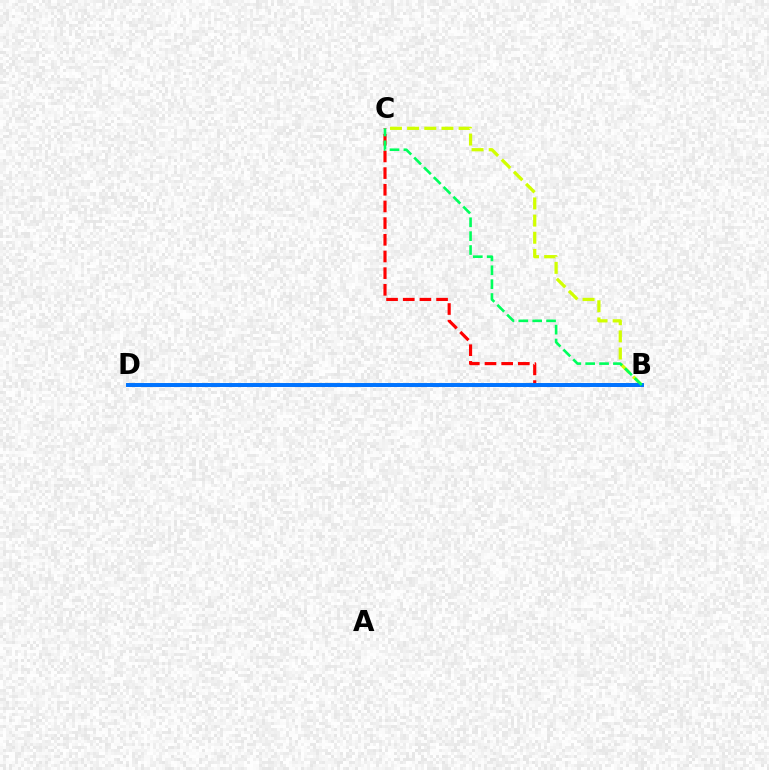{('B', 'C'): [{'color': '#ff0000', 'line_style': 'dashed', 'thickness': 2.27}, {'color': '#d1ff00', 'line_style': 'dashed', 'thickness': 2.33}, {'color': '#00ff5c', 'line_style': 'dashed', 'thickness': 1.89}], ('B', 'D'): [{'color': '#b900ff', 'line_style': 'dashed', 'thickness': 1.87}, {'color': '#0074ff', 'line_style': 'solid', 'thickness': 2.84}]}